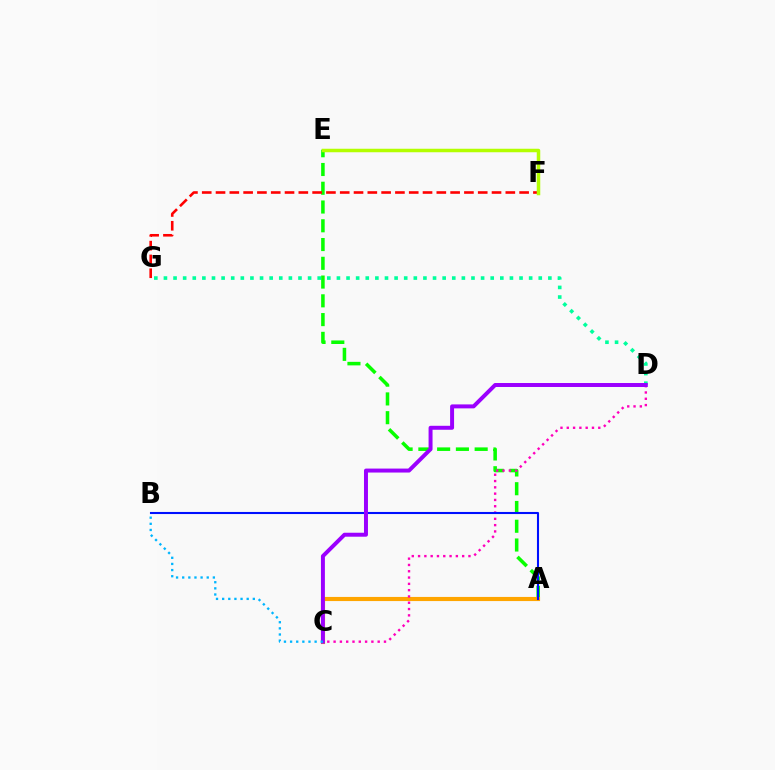{('A', 'E'): [{'color': '#08ff00', 'line_style': 'dashed', 'thickness': 2.55}], ('F', 'G'): [{'color': '#ff0000', 'line_style': 'dashed', 'thickness': 1.87}], ('A', 'C'): [{'color': '#ffa500', 'line_style': 'solid', 'thickness': 2.98}], ('E', 'F'): [{'color': '#b3ff00', 'line_style': 'solid', 'thickness': 2.52}], ('C', 'D'): [{'color': '#ff00bd', 'line_style': 'dotted', 'thickness': 1.71}, {'color': '#9b00ff', 'line_style': 'solid', 'thickness': 2.86}], ('A', 'B'): [{'color': '#0010ff', 'line_style': 'solid', 'thickness': 1.5}], ('D', 'G'): [{'color': '#00ff9d', 'line_style': 'dotted', 'thickness': 2.61}], ('B', 'C'): [{'color': '#00b5ff', 'line_style': 'dotted', 'thickness': 1.67}]}